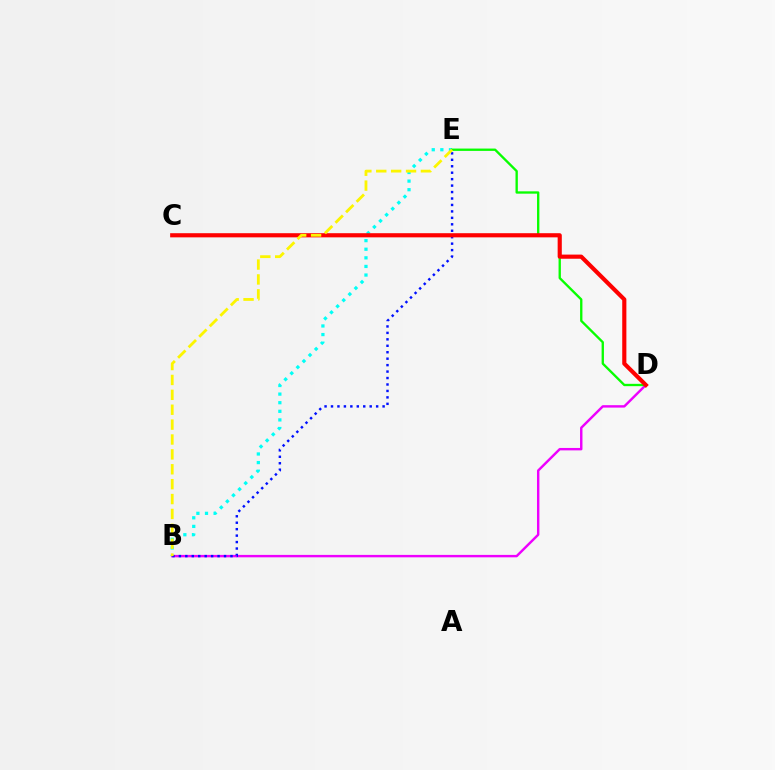{('B', 'D'): [{'color': '#ee00ff', 'line_style': 'solid', 'thickness': 1.75}], ('B', 'E'): [{'color': '#00fff6', 'line_style': 'dotted', 'thickness': 2.34}, {'color': '#0010ff', 'line_style': 'dotted', 'thickness': 1.75}, {'color': '#fcf500', 'line_style': 'dashed', 'thickness': 2.02}], ('D', 'E'): [{'color': '#08ff00', 'line_style': 'solid', 'thickness': 1.68}], ('C', 'D'): [{'color': '#ff0000', 'line_style': 'solid', 'thickness': 2.99}]}